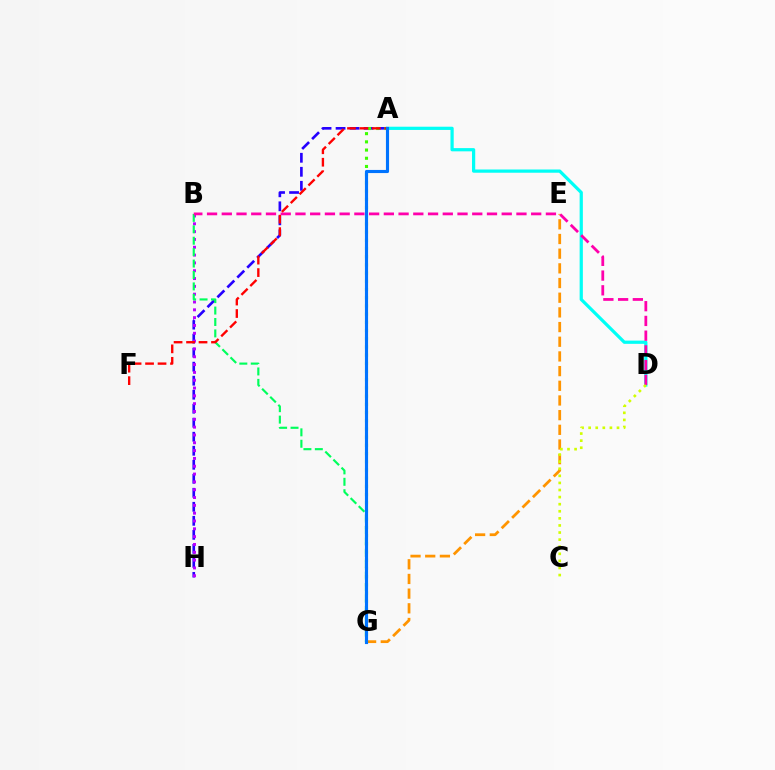{('A', 'H'): [{'color': '#2500ff', 'line_style': 'dashed', 'thickness': 1.9}], ('E', 'G'): [{'color': '#ff9400', 'line_style': 'dashed', 'thickness': 1.99}], ('B', 'H'): [{'color': '#b900ff', 'line_style': 'dotted', 'thickness': 2.12}], ('A', 'G'): [{'color': '#3dff00', 'line_style': 'dotted', 'thickness': 2.23}, {'color': '#0074ff', 'line_style': 'solid', 'thickness': 2.25}], ('B', 'G'): [{'color': '#00ff5c', 'line_style': 'dashed', 'thickness': 1.55}], ('A', 'D'): [{'color': '#00fff6', 'line_style': 'solid', 'thickness': 2.32}], ('B', 'D'): [{'color': '#ff00ac', 'line_style': 'dashed', 'thickness': 2.0}], ('A', 'F'): [{'color': '#ff0000', 'line_style': 'dashed', 'thickness': 1.69}], ('C', 'D'): [{'color': '#d1ff00', 'line_style': 'dotted', 'thickness': 1.93}]}